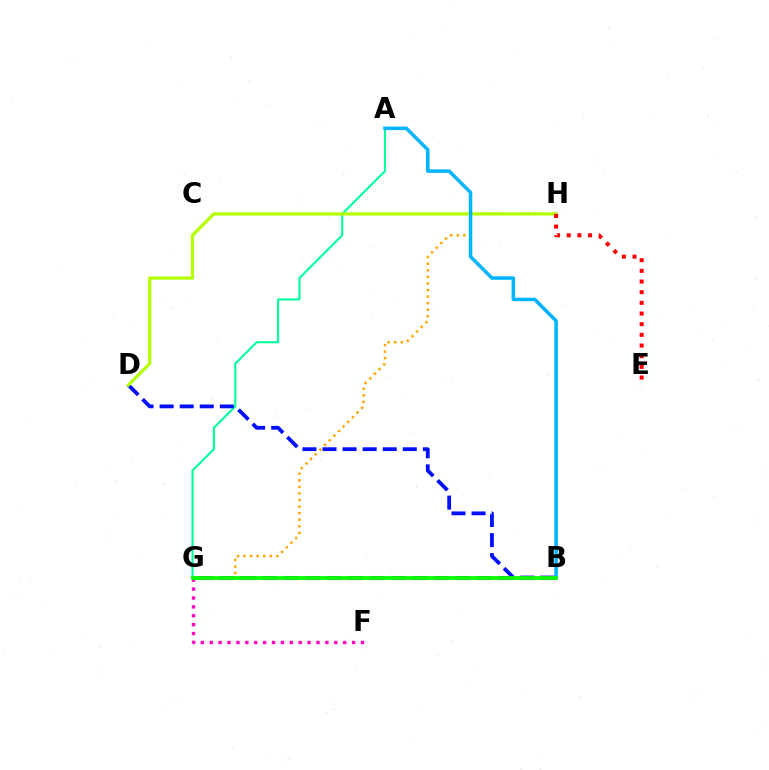{('G', 'H'): [{'color': '#ffa500', 'line_style': 'dotted', 'thickness': 1.78}], ('F', 'G'): [{'color': '#ff00bd', 'line_style': 'dotted', 'thickness': 2.42}], ('A', 'G'): [{'color': '#00ff9d', 'line_style': 'solid', 'thickness': 1.52}], ('B', 'D'): [{'color': '#0010ff', 'line_style': 'dashed', 'thickness': 2.73}], ('D', 'H'): [{'color': '#b3ff00', 'line_style': 'solid', 'thickness': 2.31}], ('B', 'G'): [{'color': '#9b00ff', 'line_style': 'dashed', 'thickness': 2.91}, {'color': '#08ff00', 'line_style': 'solid', 'thickness': 2.7}], ('E', 'H'): [{'color': '#ff0000', 'line_style': 'dotted', 'thickness': 2.9}], ('A', 'B'): [{'color': '#00b5ff', 'line_style': 'solid', 'thickness': 2.52}]}